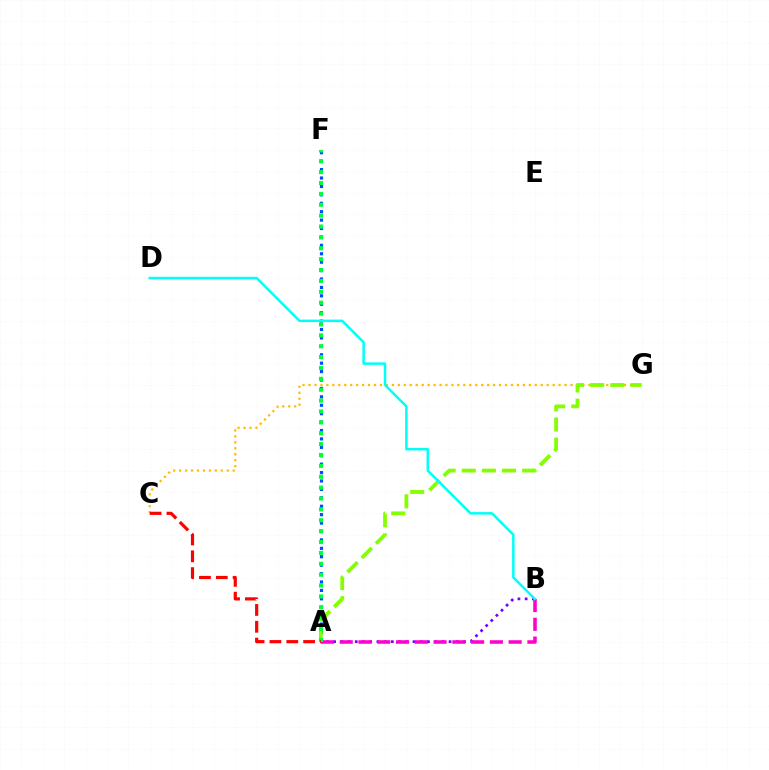{('A', 'B'): [{'color': '#7200ff', 'line_style': 'dotted', 'thickness': 1.96}, {'color': '#ff00cf', 'line_style': 'dashed', 'thickness': 2.55}], ('C', 'G'): [{'color': '#ffbd00', 'line_style': 'dotted', 'thickness': 1.62}], ('A', 'F'): [{'color': '#004bff', 'line_style': 'dotted', 'thickness': 2.29}, {'color': '#00ff39', 'line_style': 'dotted', 'thickness': 2.96}], ('A', 'G'): [{'color': '#84ff00', 'line_style': 'dashed', 'thickness': 2.74}], ('A', 'C'): [{'color': '#ff0000', 'line_style': 'dashed', 'thickness': 2.29}], ('B', 'D'): [{'color': '#00fff6', 'line_style': 'solid', 'thickness': 1.8}]}